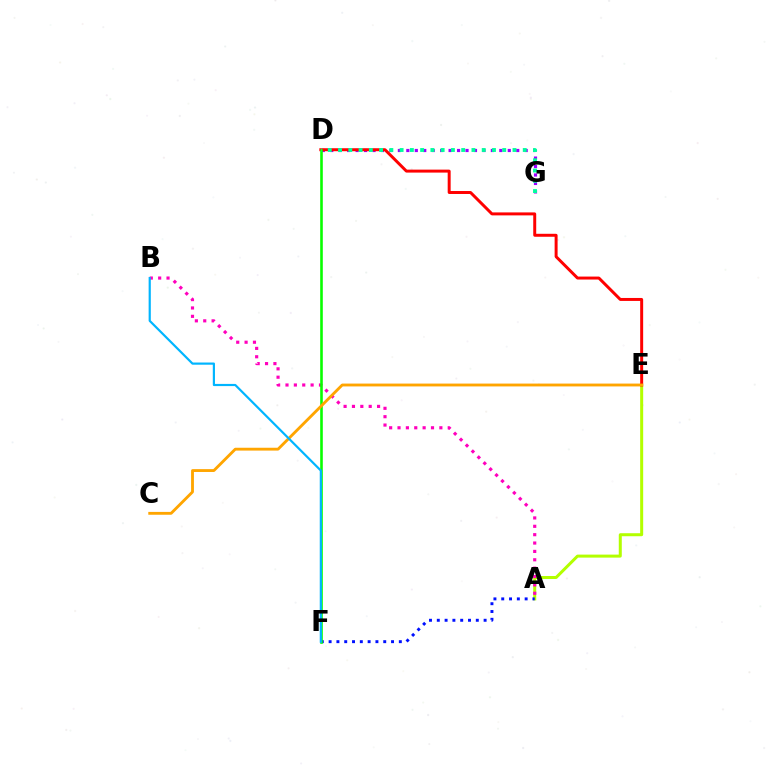{('A', 'E'): [{'color': '#b3ff00', 'line_style': 'solid', 'thickness': 2.17}], ('D', 'G'): [{'color': '#9b00ff', 'line_style': 'dotted', 'thickness': 2.3}, {'color': '#00ff9d', 'line_style': 'dotted', 'thickness': 2.79}], ('A', 'B'): [{'color': '#ff00bd', 'line_style': 'dotted', 'thickness': 2.27}], ('A', 'F'): [{'color': '#0010ff', 'line_style': 'dotted', 'thickness': 2.12}], ('D', 'E'): [{'color': '#ff0000', 'line_style': 'solid', 'thickness': 2.14}], ('D', 'F'): [{'color': '#08ff00', 'line_style': 'solid', 'thickness': 1.88}], ('C', 'E'): [{'color': '#ffa500', 'line_style': 'solid', 'thickness': 2.05}], ('B', 'F'): [{'color': '#00b5ff', 'line_style': 'solid', 'thickness': 1.57}]}